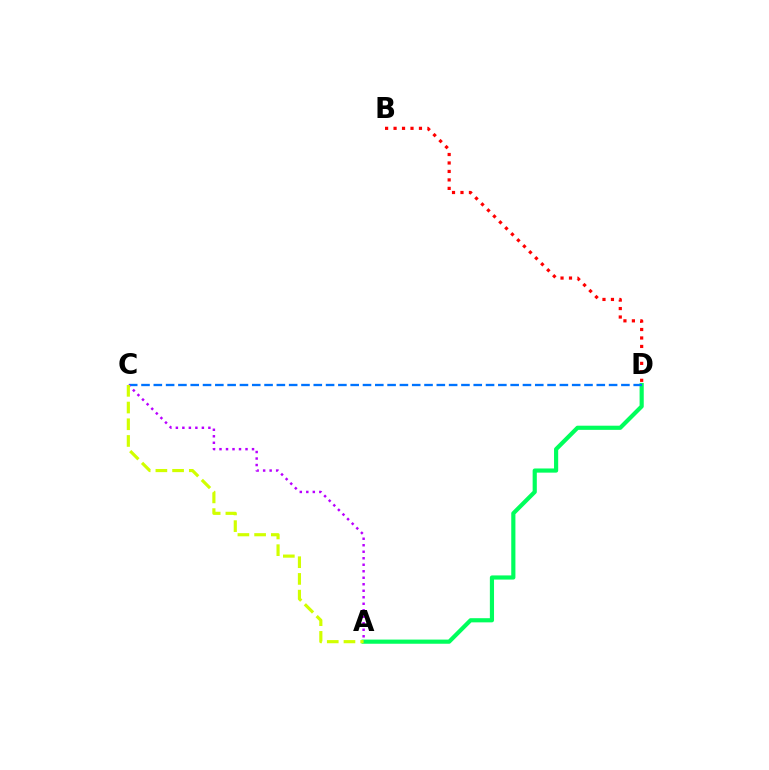{('A', 'D'): [{'color': '#00ff5c', 'line_style': 'solid', 'thickness': 3.0}], ('B', 'D'): [{'color': '#ff0000', 'line_style': 'dotted', 'thickness': 2.3}], ('C', 'D'): [{'color': '#0074ff', 'line_style': 'dashed', 'thickness': 1.67}], ('A', 'C'): [{'color': '#b900ff', 'line_style': 'dotted', 'thickness': 1.77}, {'color': '#d1ff00', 'line_style': 'dashed', 'thickness': 2.27}]}